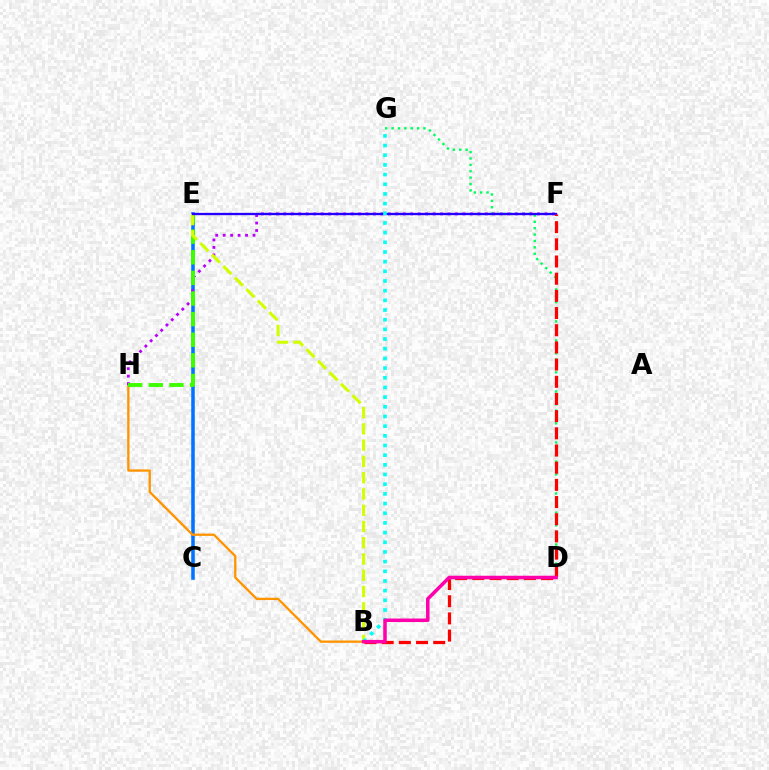{('C', 'E'): [{'color': '#0074ff', 'line_style': 'solid', 'thickness': 2.55}], ('D', 'G'): [{'color': '#00ff5c', 'line_style': 'dotted', 'thickness': 1.73}], ('B', 'H'): [{'color': '#ff9400', 'line_style': 'solid', 'thickness': 1.66}], ('F', 'H'): [{'color': '#b900ff', 'line_style': 'dotted', 'thickness': 2.03}], ('E', 'H'): [{'color': '#3dff00', 'line_style': 'dashed', 'thickness': 2.8}], ('B', 'E'): [{'color': '#d1ff00', 'line_style': 'dashed', 'thickness': 2.21}], ('E', 'F'): [{'color': '#2500ff', 'line_style': 'solid', 'thickness': 1.68}], ('B', 'F'): [{'color': '#ff0000', 'line_style': 'dashed', 'thickness': 2.33}], ('B', 'G'): [{'color': '#00fff6', 'line_style': 'dotted', 'thickness': 2.63}], ('B', 'D'): [{'color': '#ff00ac', 'line_style': 'solid', 'thickness': 2.53}]}